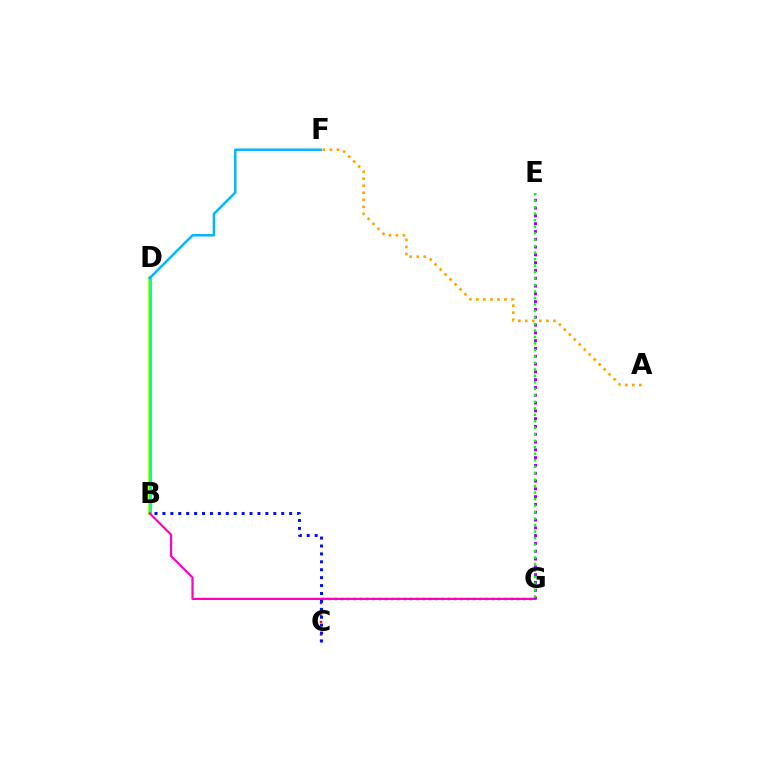{('B', 'D'): [{'color': '#b3ff00', 'line_style': 'solid', 'thickness': 2.66}, {'color': '#00ff9d', 'line_style': 'solid', 'thickness': 2.21}], ('C', 'G'): [{'color': '#ff0000', 'line_style': 'dotted', 'thickness': 1.71}], ('B', 'G'): [{'color': '#ff00bd', 'line_style': 'solid', 'thickness': 1.57}], ('D', 'F'): [{'color': '#00b5ff', 'line_style': 'solid', 'thickness': 1.75}], ('A', 'F'): [{'color': '#ffa500', 'line_style': 'dotted', 'thickness': 1.91}], ('B', 'C'): [{'color': '#0010ff', 'line_style': 'dotted', 'thickness': 2.15}], ('E', 'G'): [{'color': '#9b00ff', 'line_style': 'dotted', 'thickness': 2.12}, {'color': '#08ff00', 'line_style': 'dotted', 'thickness': 1.76}]}